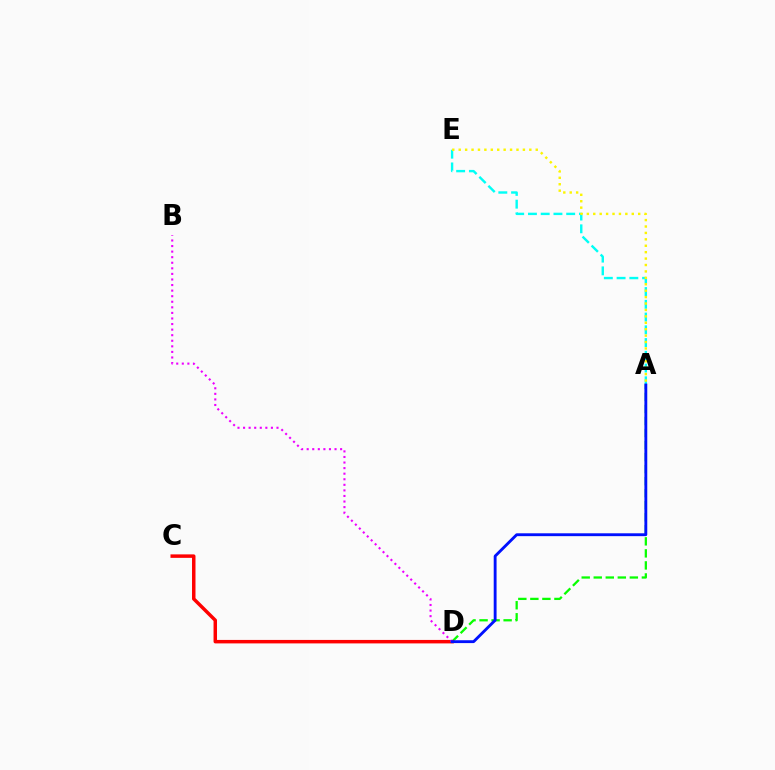{('A', 'D'): [{'color': '#08ff00', 'line_style': 'dashed', 'thickness': 1.63}, {'color': '#0010ff', 'line_style': 'solid', 'thickness': 2.06}], ('C', 'D'): [{'color': '#ff0000', 'line_style': 'solid', 'thickness': 2.5}], ('B', 'D'): [{'color': '#ee00ff', 'line_style': 'dotted', 'thickness': 1.51}], ('A', 'E'): [{'color': '#00fff6', 'line_style': 'dashed', 'thickness': 1.73}, {'color': '#fcf500', 'line_style': 'dotted', 'thickness': 1.74}]}